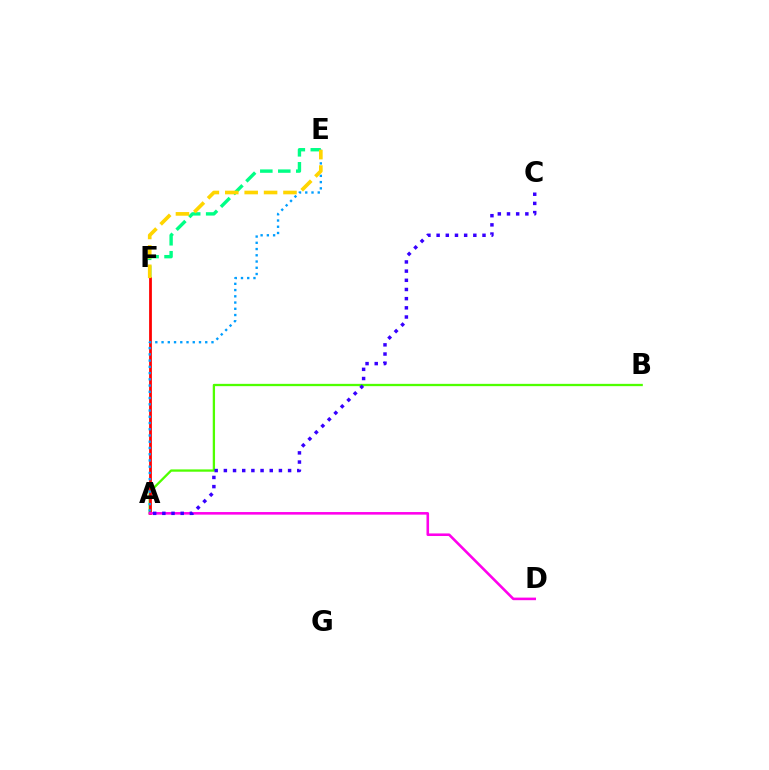{('E', 'F'): [{'color': '#00ff86', 'line_style': 'dashed', 'thickness': 2.44}, {'color': '#ffd500', 'line_style': 'dashed', 'thickness': 2.64}], ('A', 'B'): [{'color': '#4fff00', 'line_style': 'solid', 'thickness': 1.66}], ('A', 'F'): [{'color': '#ff0000', 'line_style': 'solid', 'thickness': 1.99}], ('A', 'E'): [{'color': '#009eff', 'line_style': 'dotted', 'thickness': 1.7}], ('A', 'D'): [{'color': '#ff00ed', 'line_style': 'solid', 'thickness': 1.86}], ('A', 'C'): [{'color': '#3700ff', 'line_style': 'dotted', 'thickness': 2.49}]}